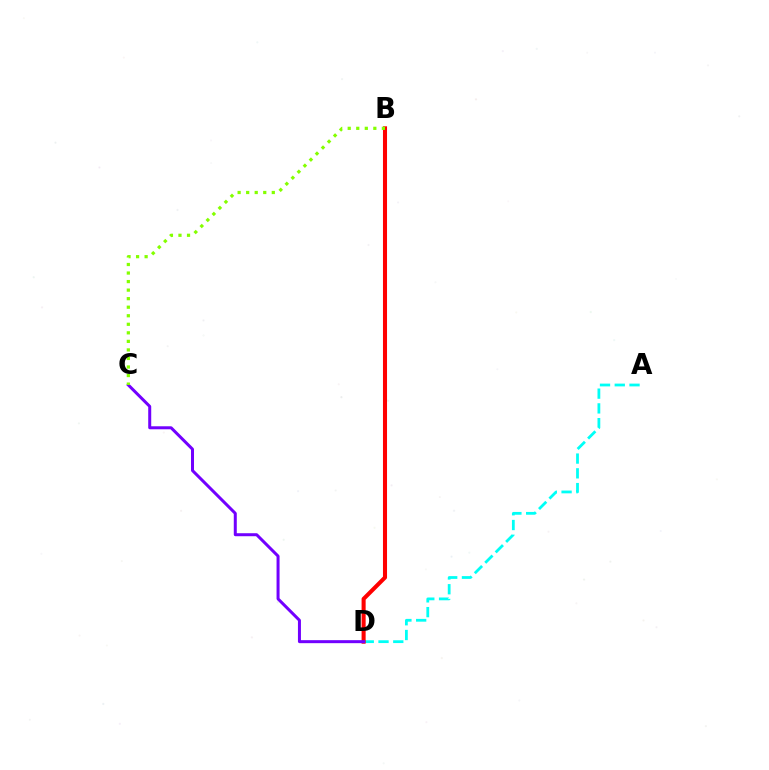{('A', 'D'): [{'color': '#00fff6', 'line_style': 'dashed', 'thickness': 2.01}], ('B', 'D'): [{'color': '#ff0000', 'line_style': 'solid', 'thickness': 2.92}], ('C', 'D'): [{'color': '#7200ff', 'line_style': 'solid', 'thickness': 2.16}], ('B', 'C'): [{'color': '#84ff00', 'line_style': 'dotted', 'thickness': 2.32}]}